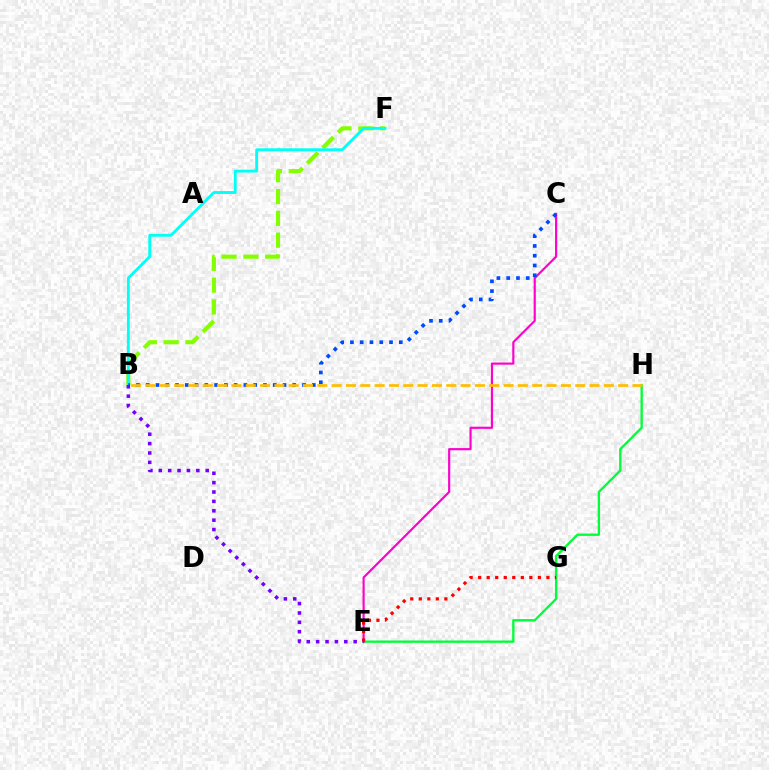{('E', 'H'): [{'color': '#00ff39', 'line_style': 'solid', 'thickness': 1.68}], ('C', 'E'): [{'color': '#ff00cf', 'line_style': 'solid', 'thickness': 1.56}], ('B', 'F'): [{'color': '#84ff00', 'line_style': 'dashed', 'thickness': 2.96}, {'color': '#00fff6', 'line_style': 'solid', 'thickness': 2.06}], ('E', 'G'): [{'color': '#ff0000', 'line_style': 'dotted', 'thickness': 2.32}], ('B', 'C'): [{'color': '#004bff', 'line_style': 'dotted', 'thickness': 2.65}], ('B', 'E'): [{'color': '#7200ff', 'line_style': 'dotted', 'thickness': 2.55}], ('B', 'H'): [{'color': '#ffbd00', 'line_style': 'dashed', 'thickness': 1.95}]}